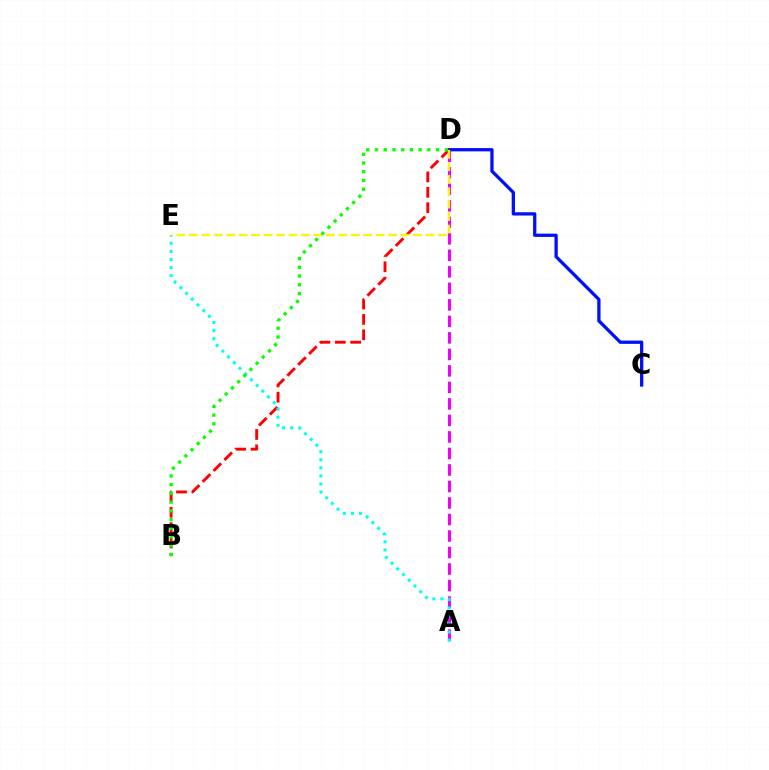{('A', 'D'): [{'color': '#ee00ff', 'line_style': 'dashed', 'thickness': 2.24}], ('C', 'D'): [{'color': '#0010ff', 'line_style': 'solid', 'thickness': 2.36}], ('B', 'D'): [{'color': '#ff0000', 'line_style': 'dashed', 'thickness': 2.09}, {'color': '#08ff00', 'line_style': 'dotted', 'thickness': 2.37}], ('A', 'E'): [{'color': '#00fff6', 'line_style': 'dotted', 'thickness': 2.2}], ('D', 'E'): [{'color': '#fcf500', 'line_style': 'dashed', 'thickness': 1.69}]}